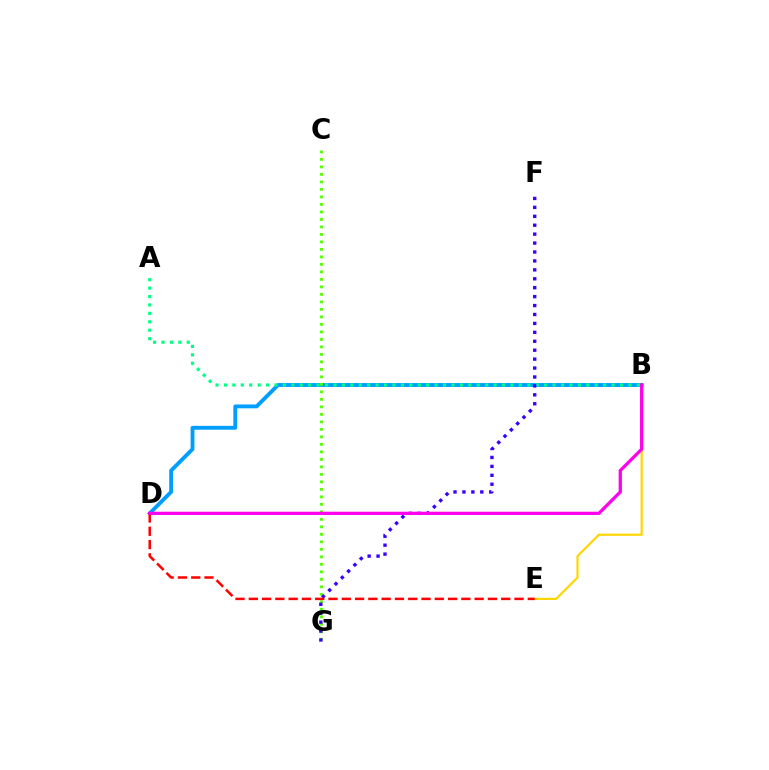{('B', 'E'): [{'color': '#ffd500', 'line_style': 'solid', 'thickness': 1.57}], ('B', 'D'): [{'color': '#009eff', 'line_style': 'solid', 'thickness': 2.78}, {'color': '#ff00ed', 'line_style': 'solid', 'thickness': 2.34}], ('A', 'B'): [{'color': '#00ff86', 'line_style': 'dotted', 'thickness': 2.29}], ('C', 'G'): [{'color': '#4fff00', 'line_style': 'dotted', 'thickness': 2.04}], ('F', 'G'): [{'color': '#3700ff', 'line_style': 'dotted', 'thickness': 2.43}], ('D', 'E'): [{'color': '#ff0000', 'line_style': 'dashed', 'thickness': 1.8}]}